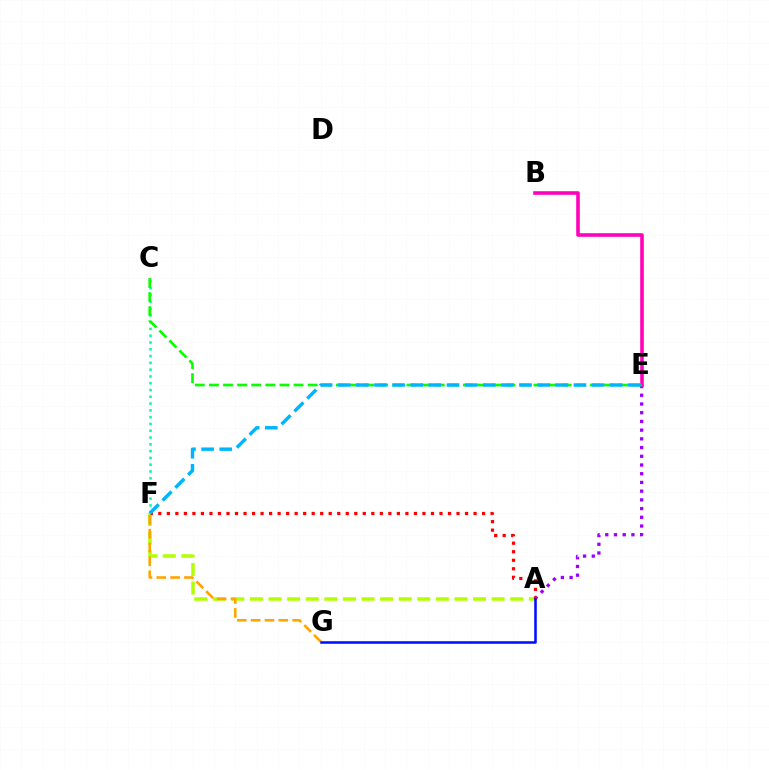{('A', 'E'): [{'color': '#9b00ff', 'line_style': 'dotted', 'thickness': 2.37}], ('C', 'F'): [{'color': '#00ff9d', 'line_style': 'dotted', 'thickness': 1.84}], ('A', 'F'): [{'color': '#b3ff00', 'line_style': 'dashed', 'thickness': 2.53}, {'color': '#ff0000', 'line_style': 'dotted', 'thickness': 2.31}], ('B', 'E'): [{'color': '#ff00bd', 'line_style': 'solid', 'thickness': 2.58}], ('F', 'G'): [{'color': '#ffa500', 'line_style': 'dashed', 'thickness': 1.88}], ('C', 'E'): [{'color': '#08ff00', 'line_style': 'dashed', 'thickness': 1.92}], ('A', 'G'): [{'color': '#0010ff', 'line_style': 'solid', 'thickness': 1.84}], ('E', 'F'): [{'color': '#00b5ff', 'line_style': 'dashed', 'thickness': 2.46}]}